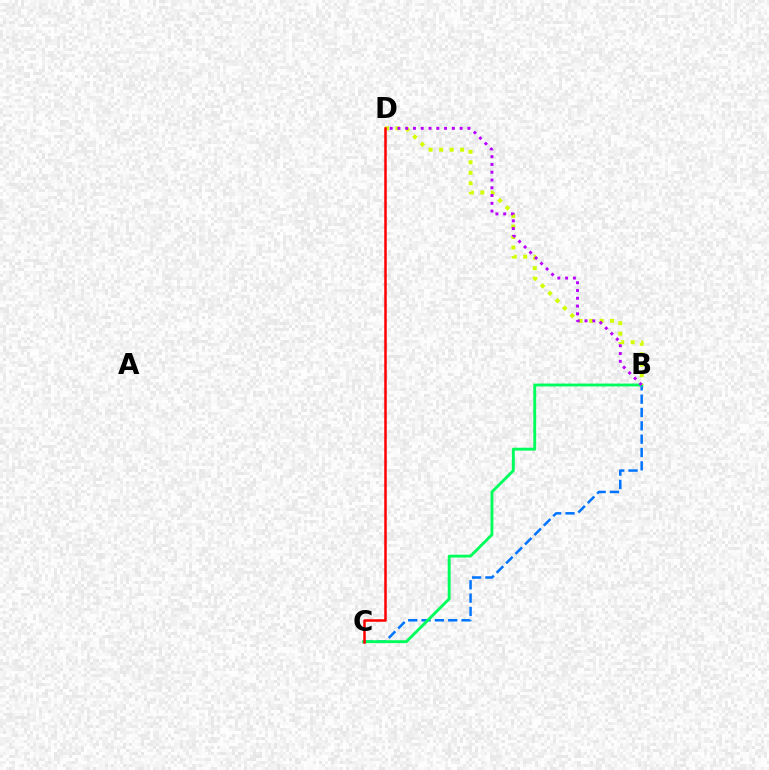{('B', 'C'): [{'color': '#0074ff', 'line_style': 'dashed', 'thickness': 1.81}, {'color': '#00ff5c', 'line_style': 'solid', 'thickness': 2.08}], ('B', 'D'): [{'color': '#d1ff00', 'line_style': 'dotted', 'thickness': 2.85}, {'color': '#b900ff', 'line_style': 'dotted', 'thickness': 2.11}], ('C', 'D'): [{'color': '#ff0000', 'line_style': 'solid', 'thickness': 1.81}]}